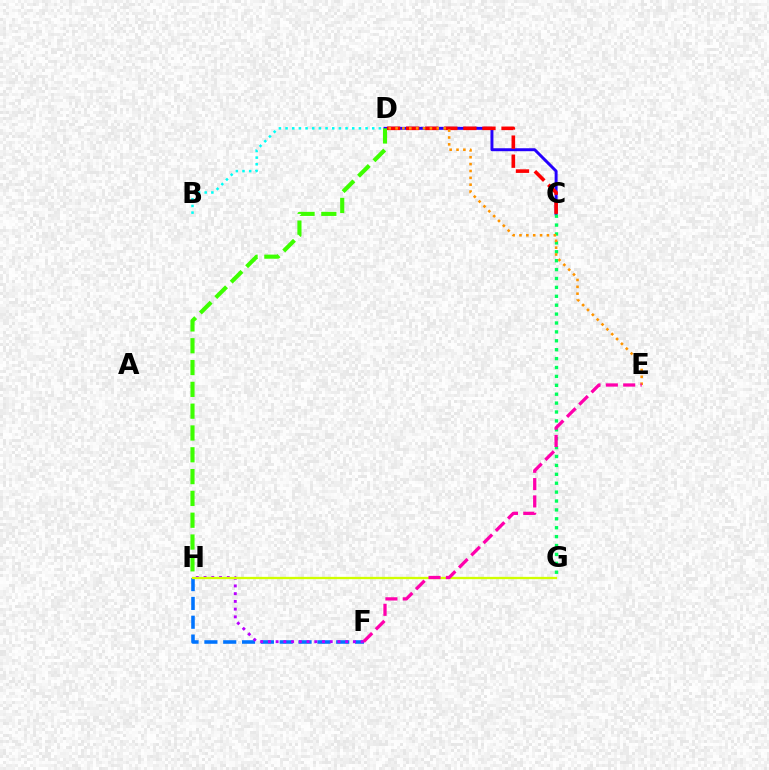{('C', 'D'): [{'color': '#2500ff', 'line_style': 'solid', 'thickness': 2.13}, {'color': '#ff0000', 'line_style': 'dashed', 'thickness': 2.59}], ('F', 'H'): [{'color': '#0074ff', 'line_style': 'dashed', 'thickness': 2.56}, {'color': '#b900ff', 'line_style': 'dotted', 'thickness': 2.1}], ('C', 'G'): [{'color': '#00ff5c', 'line_style': 'dotted', 'thickness': 2.42}], ('D', 'E'): [{'color': '#ff9400', 'line_style': 'dotted', 'thickness': 1.86}], ('G', 'H'): [{'color': '#d1ff00', 'line_style': 'solid', 'thickness': 1.65}], ('D', 'H'): [{'color': '#3dff00', 'line_style': 'dashed', 'thickness': 2.96}], ('B', 'D'): [{'color': '#00fff6', 'line_style': 'dotted', 'thickness': 1.81}], ('E', 'F'): [{'color': '#ff00ac', 'line_style': 'dashed', 'thickness': 2.35}]}